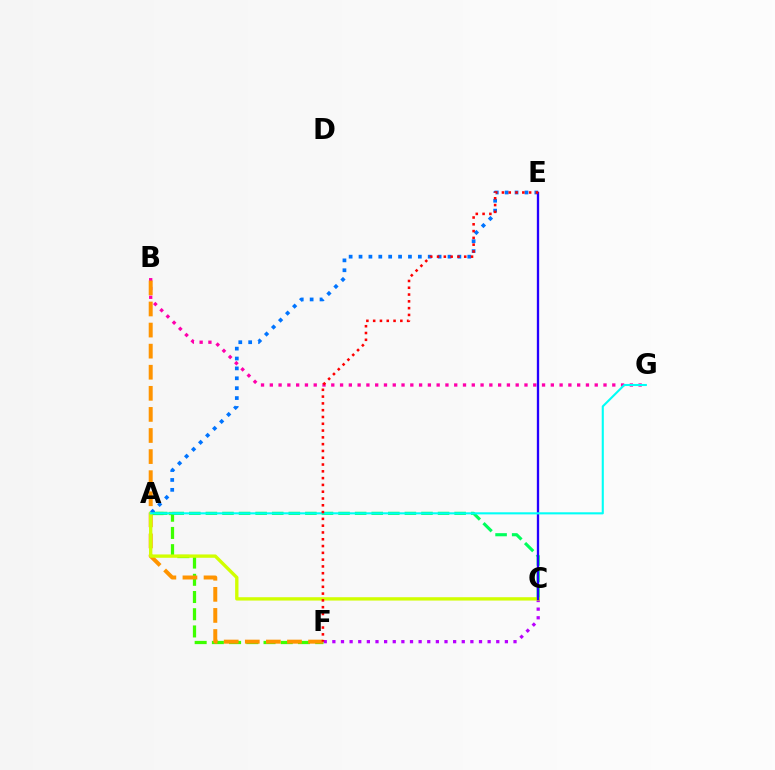{('C', 'F'): [{'color': '#b900ff', 'line_style': 'dotted', 'thickness': 2.34}], ('A', 'F'): [{'color': '#3dff00', 'line_style': 'dashed', 'thickness': 2.34}], ('B', 'G'): [{'color': '#ff00ac', 'line_style': 'dotted', 'thickness': 2.39}], ('A', 'C'): [{'color': '#00ff5c', 'line_style': 'dashed', 'thickness': 2.25}, {'color': '#d1ff00', 'line_style': 'solid', 'thickness': 2.41}], ('B', 'F'): [{'color': '#ff9400', 'line_style': 'dashed', 'thickness': 2.86}], ('A', 'E'): [{'color': '#0074ff', 'line_style': 'dotted', 'thickness': 2.69}], ('C', 'E'): [{'color': '#2500ff', 'line_style': 'solid', 'thickness': 1.67}], ('A', 'G'): [{'color': '#00fff6', 'line_style': 'solid', 'thickness': 1.51}], ('E', 'F'): [{'color': '#ff0000', 'line_style': 'dotted', 'thickness': 1.85}]}